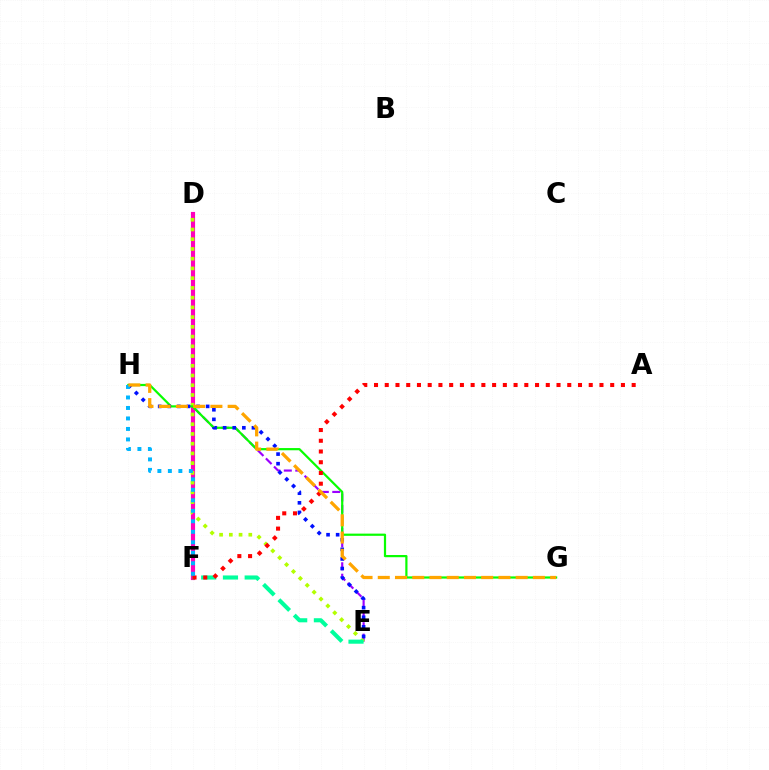{('D', 'E'): [{'color': '#9b00ff', 'line_style': 'dashed', 'thickness': 1.56}, {'color': '#b3ff00', 'line_style': 'dotted', 'thickness': 2.65}], ('D', 'F'): [{'color': '#ff00bd', 'line_style': 'solid', 'thickness': 2.99}], ('G', 'H'): [{'color': '#08ff00', 'line_style': 'solid', 'thickness': 1.59}, {'color': '#ffa500', 'line_style': 'dashed', 'thickness': 2.34}], ('E', 'H'): [{'color': '#0010ff', 'line_style': 'dotted', 'thickness': 2.61}], ('E', 'F'): [{'color': '#00ff9d', 'line_style': 'dashed', 'thickness': 2.95}], ('A', 'F'): [{'color': '#ff0000', 'line_style': 'dotted', 'thickness': 2.92}], ('F', 'H'): [{'color': '#00b5ff', 'line_style': 'dotted', 'thickness': 2.85}]}